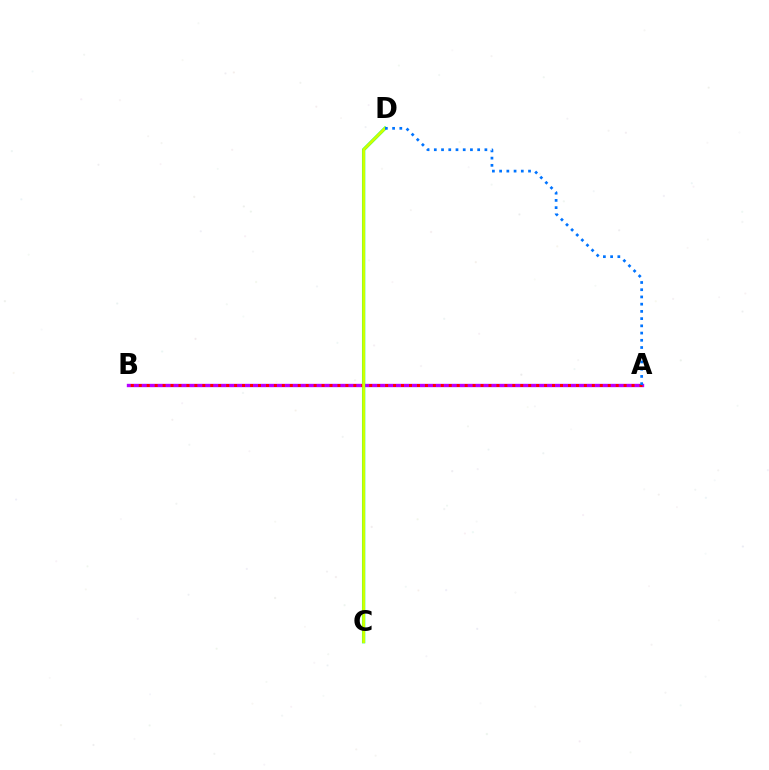{('A', 'B'): [{'color': '#b900ff', 'line_style': 'solid', 'thickness': 2.42}, {'color': '#ff0000', 'line_style': 'dotted', 'thickness': 2.16}], ('C', 'D'): [{'color': '#00ff5c', 'line_style': 'solid', 'thickness': 2.37}, {'color': '#d1ff00', 'line_style': 'solid', 'thickness': 1.98}], ('A', 'D'): [{'color': '#0074ff', 'line_style': 'dotted', 'thickness': 1.96}]}